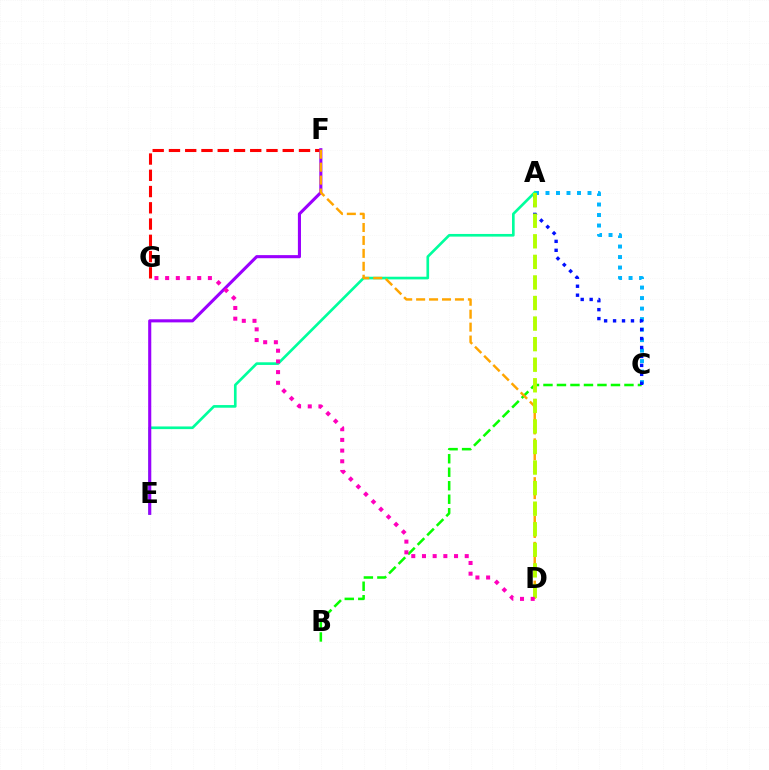{('F', 'G'): [{'color': '#ff0000', 'line_style': 'dashed', 'thickness': 2.21}], ('A', 'C'): [{'color': '#00b5ff', 'line_style': 'dotted', 'thickness': 2.85}, {'color': '#0010ff', 'line_style': 'dotted', 'thickness': 2.43}], ('B', 'C'): [{'color': '#08ff00', 'line_style': 'dashed', 'thickness': 1.83}], ('A', 'E'): [{'color': '#00ff9d', 'line_style': 'solid', 'thickness': 1.91}], ('E', 'F'): [{'color': '#9b00ff', 'line_style': 'solid', 'thickness': 2.23}], ('D', 'F'): [{'color': '#ffa500', 'line_style': 'dashed', 'thickness': 1.76}], ('A', 'D'): [{'color': '#b3ff00', 'line_style': 'dashed', 'thickness': 2.79}], ('D', 'G'): [{'color': '#ff00bd', 'line_style': 'dotted', 'thickness': 2.9}]}